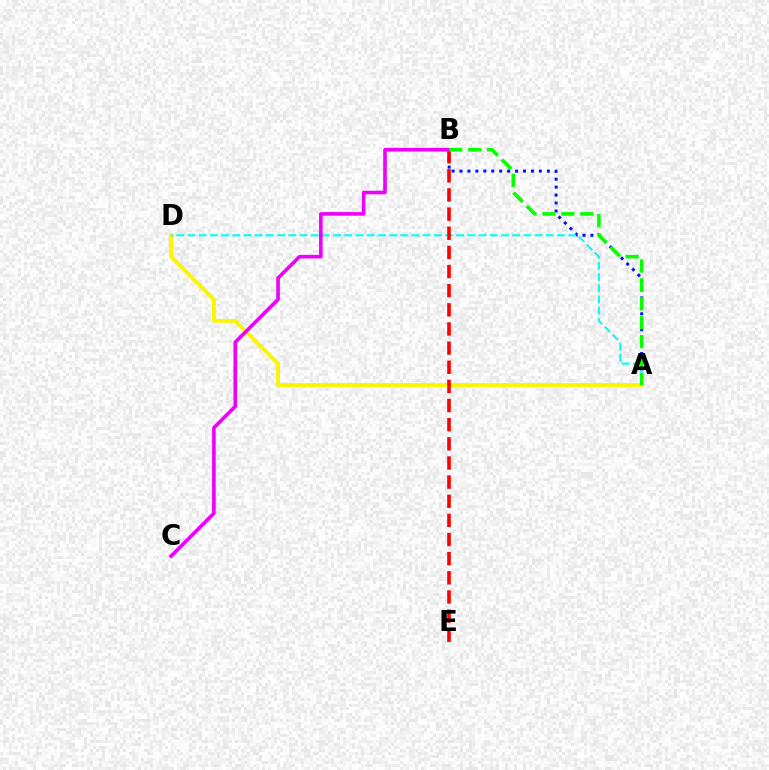{('A', 'B'): [{'color': '#0010ff', 'line_style': 'dotted', 'thickness': 2.16}, {'color': '#08ff00', 'line_style': 'dashed', 'thickness': 2.57}], ('A', 'D'): [{'color': '#fcf500', 'line_style': 'solid', 'thickness': 2.76}, {'color': '#00fff6', 'line_style': 'dashed', 'thickness': 1.52}], ('B', 'E'): [{'color': '#ff0000', 'line_style': 'dashed', 'thickness': 2.6}], ('B', 'C'): [{'color': '#ee00ff', 'line_style': 'solid', 'thickness': 2.6}]}